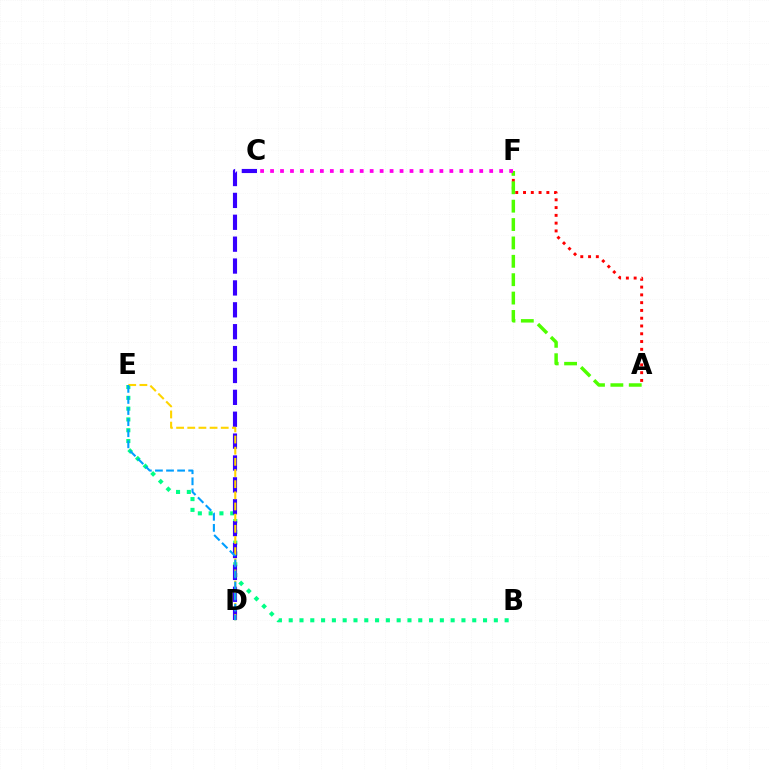{('A', 'F'): [{'color': '#ff0000', 'line_style': 'dotted', 'thickness': 2.11}, {'color': '#4fff00', 'line_style': 'dashed', 'thickness': 2.5}], ('B', 'E'): [{'color': '#00ff86', 'line_style': 'dotted', 'thickness': 2.93}], ('C', 'D'): [{'color': '#3700ff', 'line_style': 'dashed', 'thickness': 2.97}], ('D', 'E'): [{'color': '#ffd500', 'line_style': 'dashed', 'thickness': 1.52}, {'color': '#009eff', 'line_style': 'dashed', 'thickness': 1.51}], ('C', 'F'): [{'color': '#ff00ed', 'line_style': 'dotted', 'thickness': 2.71}]}